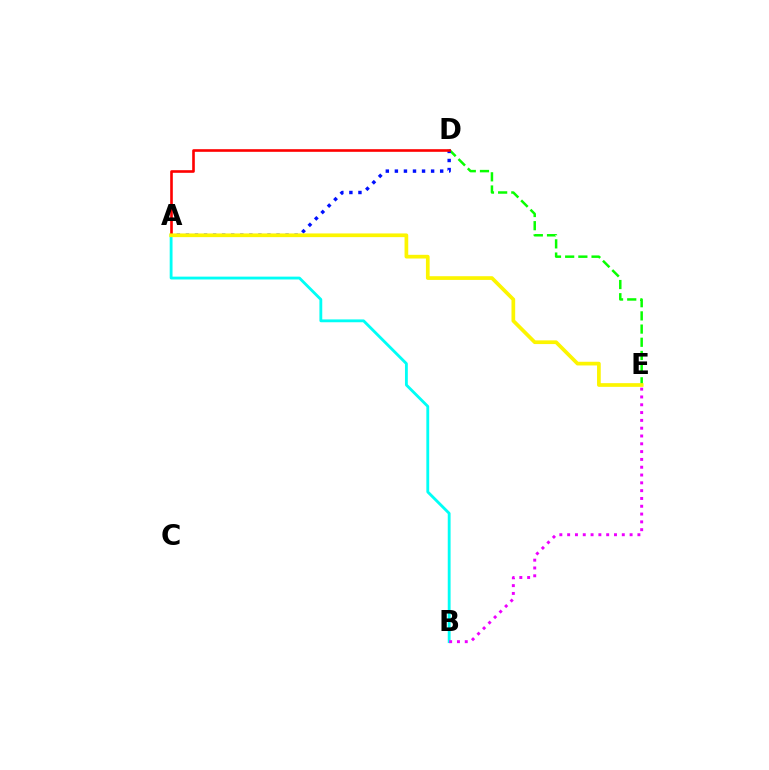{('A', 'B'): [{'color': '#00fff6', 'line_style': 'solid', 'thickness': 2.04}], ('D', 'E'): [{'color': '#08ff00', 'line_style': 'dashed', 'thickness': 1.79}], ('A', 'D'): [{'color': '#0010ff', 'line_style': 'dotted', 'thickness': 2.46}, {'color': '#ff0000', 'line_style': 'solid', 'thickness': 1.89}], ('A', 'E'): [{'color': '#fcf500', 'line_style': 'solid', 'thickness': 2.66}], ('B', 'E'): [{'color': '#ee00ff', 'line_style': 'dotted', 'thickness': 2.12}]}